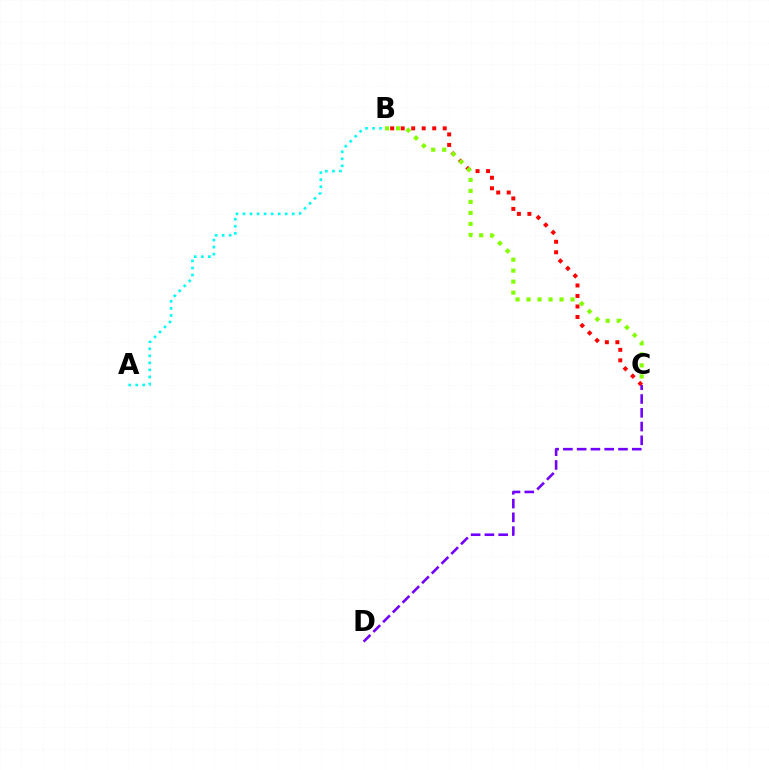{('B', 'C'): [{'color': '#ff0000', 'line_style': 'dotted', 'thickness': 2.86}, {'color': '#84ff00', 'line_style': 'dotted', 'thickness': 2.99}], ('C', 'D'): [{'color': '#7200ff', 'line_style': 'dashed', 'thickness': 1.87}], ('A', 'B'): [{'color': '#00fff6', 'line_style': 'dotted', 'thickness': 1.91}]}